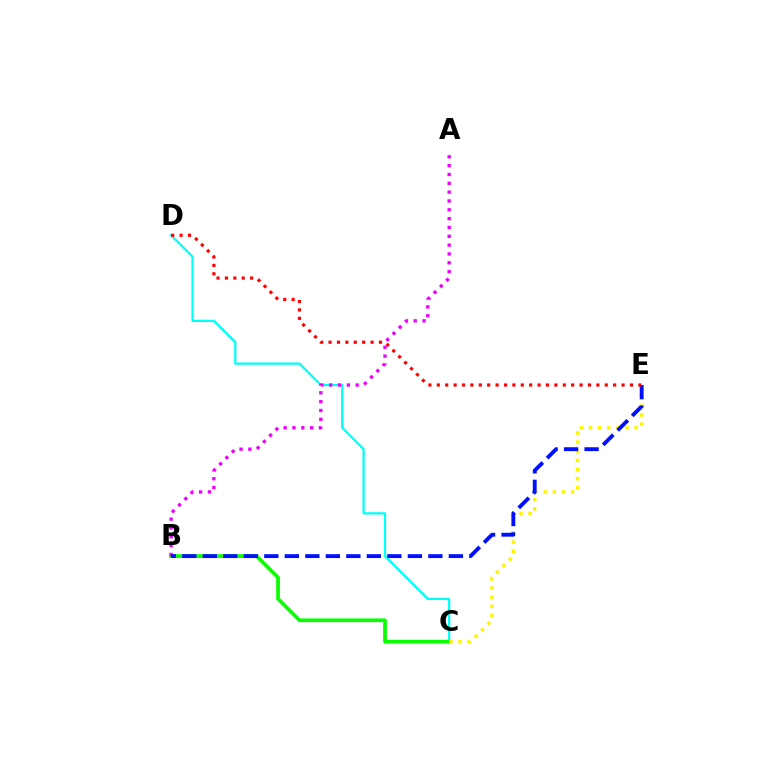{('C', 'D'): [{'color': '#00fff6', 'line_style': 'solid', 'thickness': 1.61}], ('B', 'C'): [{'color': '#08ff00', 'line_style': 'solid', 'thickness': 2.67}], ('C', 'E'): [{'color': '#fcf500', 'line_style': 'dotted', 'thickness': 2.48}], ('A', 'B'): [{'color': '#ee00ff', 'line_style': 'dotted', 'thickness': 2.4}], ('B', 'E'): [{'color': '#0010ff', 'line_style': 'dashed', 'thickness': 2.79}], ('D', 'E'): [{'color': '#ff0000', 'line_style': 'dotted', 'thickness': 2.28}]}